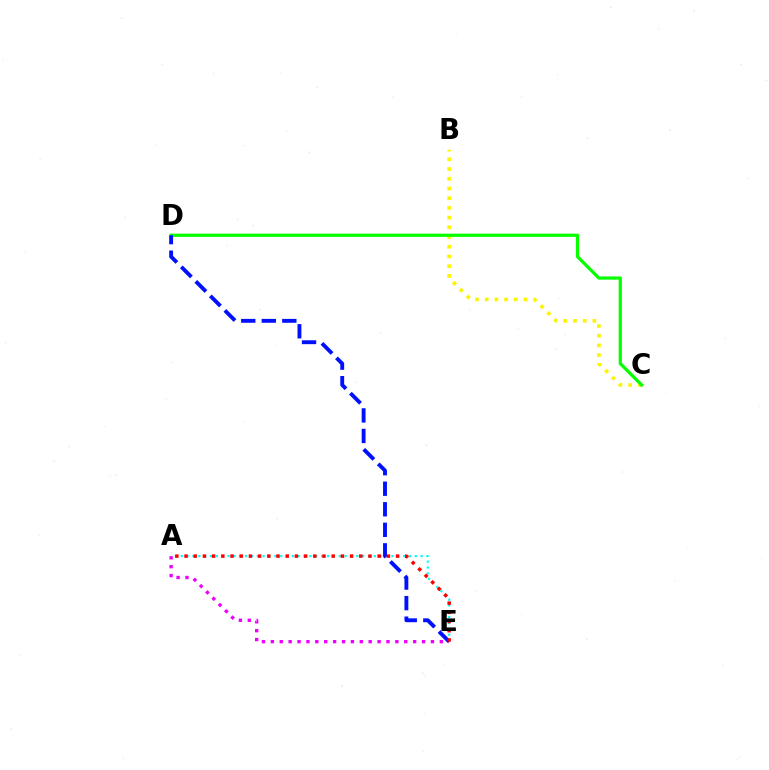{('A', 'E'): [{'color': '#00fff6', 'line_style': 'dotted', 'thickness': 1.59}, {'color': '#ee00ff', 'line_style': 'dotted', 'thickness': 2.42}, {'color': '#ff0000', 'line_style': 'dotted', 'thickness': 2.5}], ('B', 'C'): [{'color': '#fcf500', 'line_style': 'dotted', 'thickness': 2.64}], ('C', 'D'): [{'color': '#08ff00', 'line_style': 'solid', 'thickness': 2.32}], ('D', 'E'): [{'color': '#0010ff', 'line_style': 'dashed', 'thickness': 2.79}]}